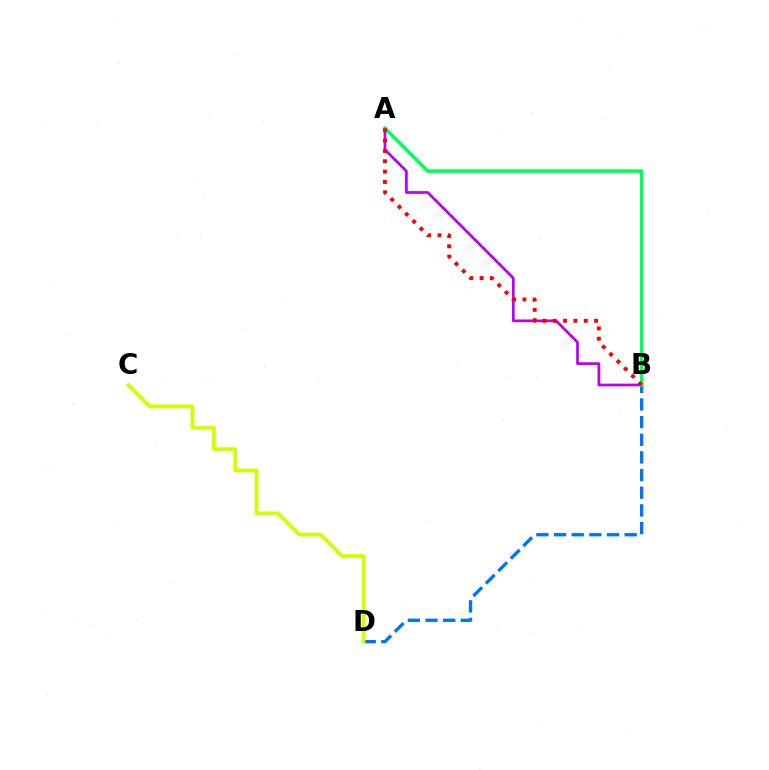{('A', 'B'): [{'color': '#b900ff', 'line_style': 'solid', 'thickness': 1.96}, {'color': '#00ff5c', 'line_style': 'solid', 'thickness': 2.58}, {'color': '#ff0000', 'line_style': 'dotted', 'thickness': 2.81}], ('B', 'D'): [{'color': '#0074ff', 'line_style': 'dashed', 'thickness': 2.4}], ('C', 'D'): [{'color': '#d1ff00', 'line_style': 'solid', 'thickness': 2.7}]}